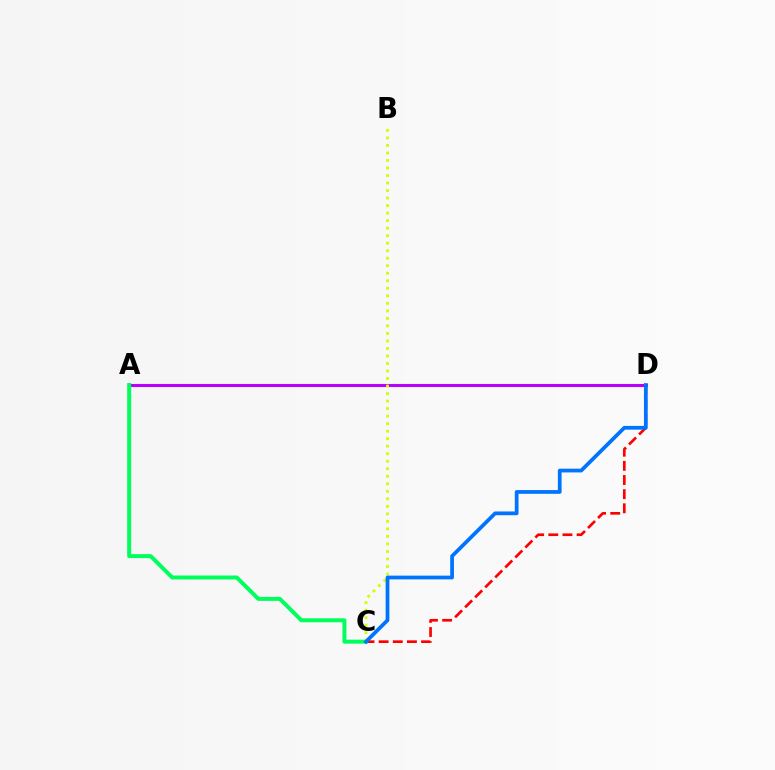{('C', 'D'): [{'color': '#ff0000', 'line_style': 'dashed', 'thickness': 1.92}, {'color': '#0074ff', 'line_style': 'solid', 'thickness': 2.7}], ('A', 'D'): [{'color': '#b900ff', 'line_style': 'solid', 'thickness': 2.21}], ('A', 'C'): [{'color': '#00ff5c', 'line_style': 'solid', 'thickness': 2.86}], ('B', 'C'): [{'color': '#d1ff00', 'line_style': 'dotted', 'thickness': 2.04}]}